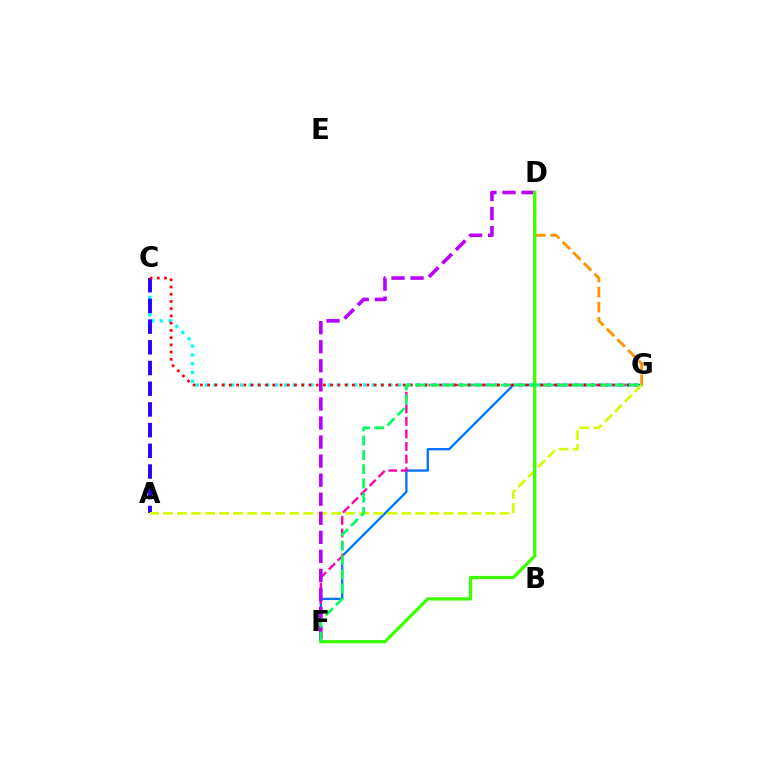{('F', 'G'): [{'color': '#0074ff', 'line_style': 'solid', 'thickness': 1.66}, {'color': '#ff00ac', 'line_style': 'dashed', 'thickness': 1.71}, {'color': '#00ff5c', 'line_style': 'dashed', 'thickness': 1.94}], ('C', 'G'): [{'color': '#00fff6', 'line_style': 'dotted', 'thickness': 2.39}, {'color': '#ff0000', 'line_style': 'dotted', 'thickness': 1.97}], ('A', 'C'): [{'color': '#2500ff', 'line_style': 'dashed', 'thickness': 2.81}], ('D', 'G'): [{'color': '#ff9400', 'line_style': 'dashed', 'thickness': 2.04}], ('A', 'G'): [{'color': '#d1ff00', 'line_style': 'dashed', 'thickness': 1.91}], ('D', 'F'): [{'color': '#b900ff', 'line_style': 'dashed', 'thickness': 2.59}, {'color': '#3dff00', 'line_style': 'solid', 'thickness': 2.37}]}